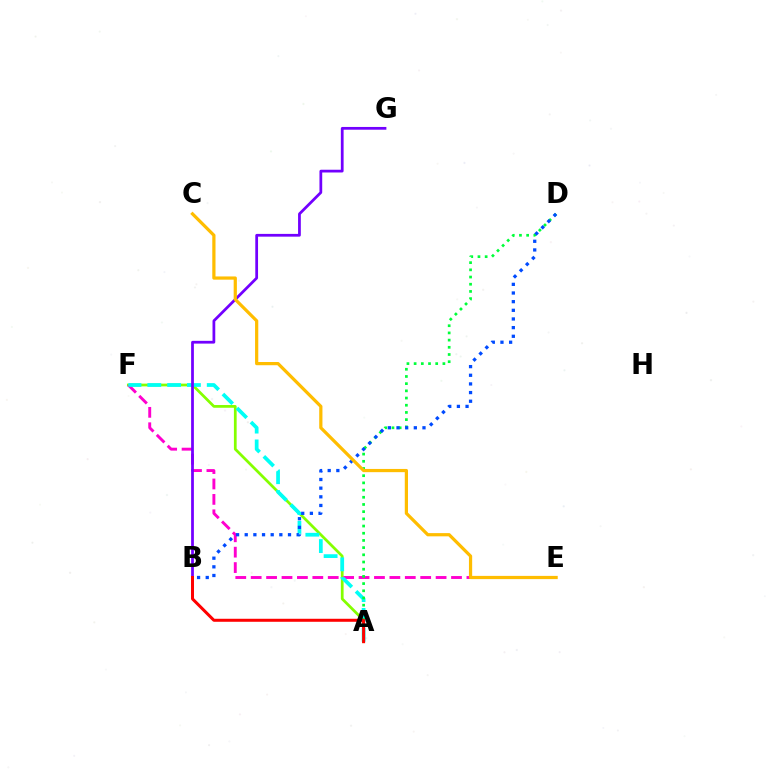{('A', 'F'): [{'color': '#84ff00', 'line_style': 'solid', 'thickness': 1.97}, {'color': '#00fff6', 'line_style': 'dashed', 'thickness': 2.69}], ('E', 'F'): [{'color': '#ff00cf', 'line_style': 'dashed', 'thickness': 2.09}], ('A', 'D'): [{'color': '#00ff39', 'line_style': 'dotted', 'thickness': 1.95}], ('B', 'G'): [{'color': '#7200ff', 'line_style': 'solid', 'thickness': 1.98}], ('B', 'D'): [{'color': '#004bff', 'line_style': 'dotted', 'thickness': 2.35}], ('C', 'E'): [{'color': '#ffbd00', 'line_style': 'solid', 'thickness': 2.32}], ('A', 'B'): [{'color': '#ff0000', 'line_style': 'solid', 'thickness': 2.17}]}